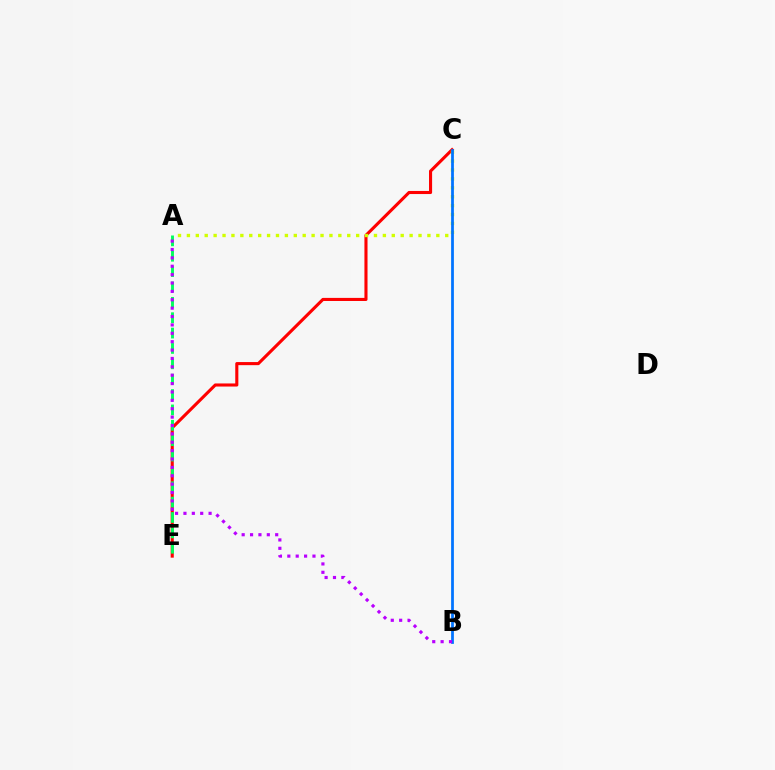{('C', 'E'): [{'color': '#ff0000', 'line_style': 'solid', 'thickness': 2.23}], ('A', 'C'): [{'color': '#d1ff00', 'line_style': 'dotted', 'thickness': 2.42}], ('B', 'C'): [{'color': '#0074ff', 'line_style': 'solid', 'thickness': 1.99}], ('A', 'E'): [{'color': '#00ff5c', 'line_style': 'dashed', 'thickness': 2.09}], ('A', 'B'): [{'color': '#b900ff', 'line_style': 'dotted', 'thickness': 2.28}]}